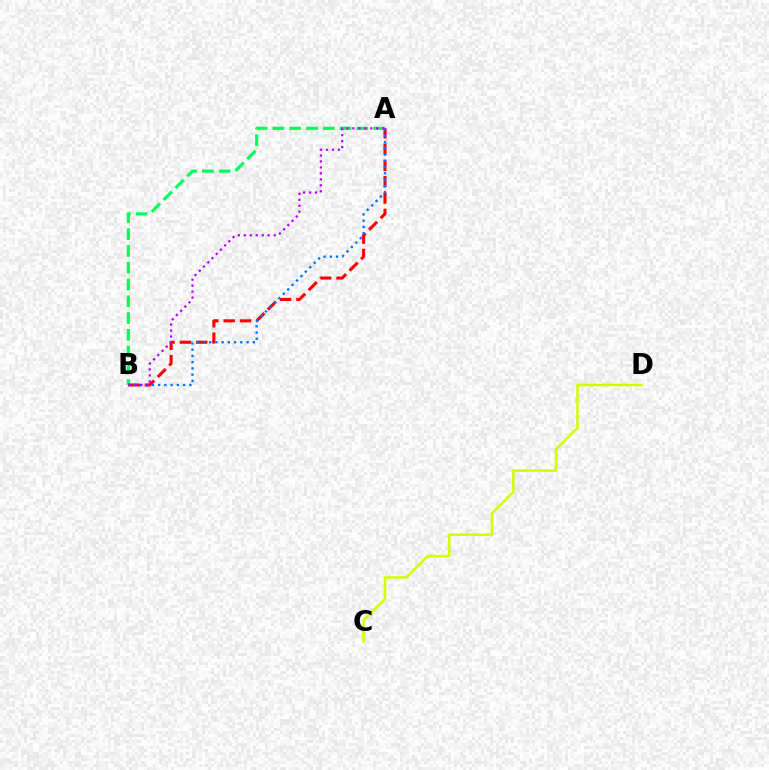{('A', 'B'): [{'color': '#00ff5c', 'line_style': 'dashed', 'thickness': 2.28}, {'color': '#ff0000', 'line_style': 'dashed', 'thickness': 2.22}, {'color': '#0074ff', 'line_style': 'dotted', 'thickness': 1.7}, {'color': '#b900ff', 'line_style': 'dotted', 'thickness': 1.62}], ('C', 'D'): [{'color': '#d1ff00', 'line_style': 'solid', 'thickness': 1.85}]}